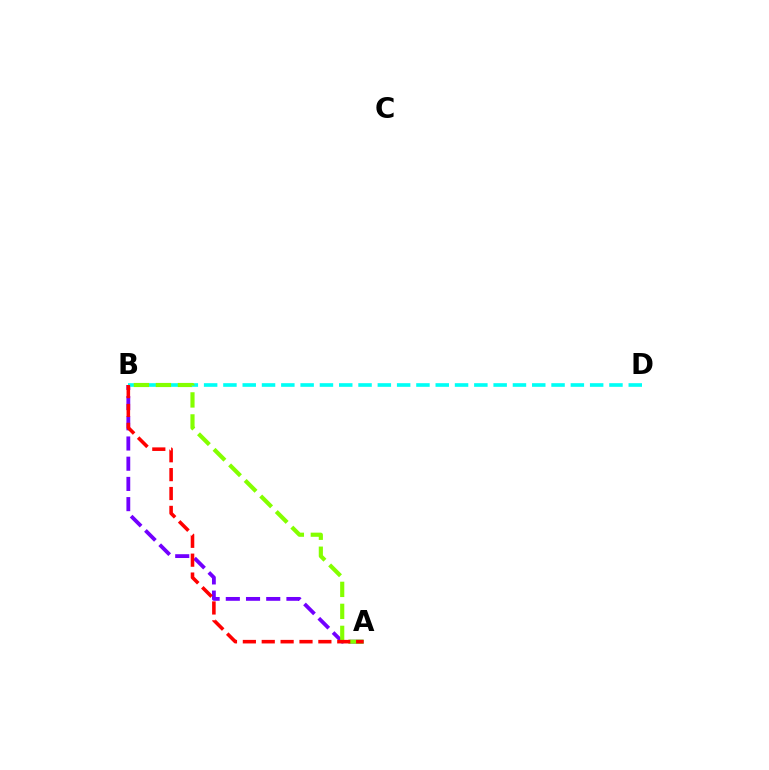{('A', 'B'): [{'color': '#7200ff', 'line_style': 'dashed', 'thickness': 2.75}, {'color': '#84ff00', 'line_style': 'dashed', 'thickness': 2.99}, {'color': '#ff0000', 'line_style': 'dashed', 'thickness': 2.57}], ('B', 'D'): [{'color': '#00fff6', 'line_style': 'dashed', 'thickness': 2.62}]}